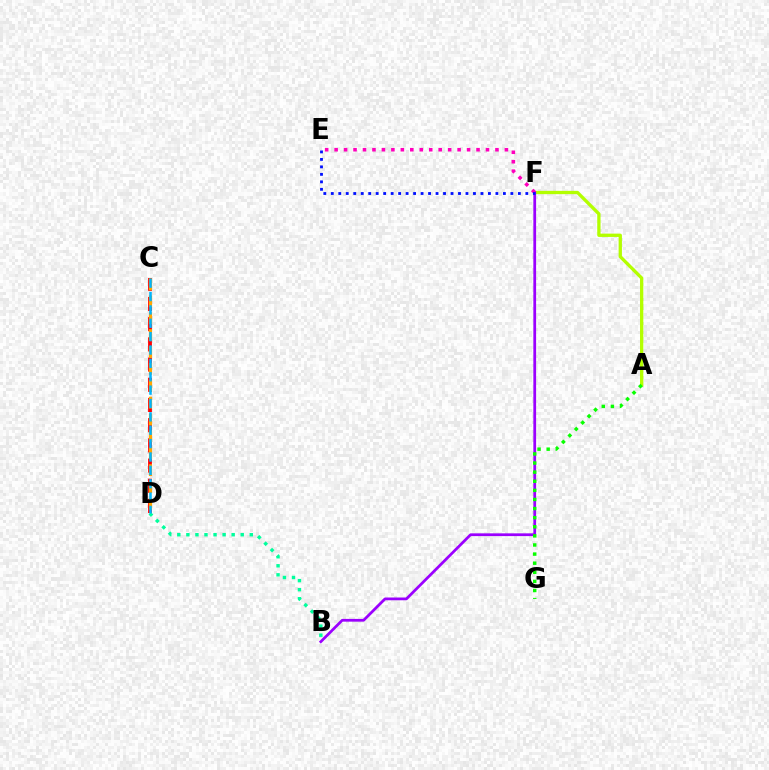{('A', 'F'): [{'color': '#b3ff00', 'line_style': 'solid', 'thickness': 2.38}], ('C', 'D'): [{'color': '#ff0000', 'line_style': 'dashed', 'thickness': 2.74}, {'color': '#ffa500', 'line_style': 'dashed', 'thickness': 2.29}, {'color': '#00b5ff', 'line_style': 'dashed', 'thickness': 1.82}], ('B', 'F'): [{'color': '#9b00ff', 'line_style': 'solid', 'thickness': 1.99}], ('E', 'F'): [{'color': '#ff00bd', 'line_style': 'dotted', 'thickness': 2.57}, {'color': '#0010ff', 'line_style': 'dotted', 'thickness': 2.03}], ('A', 'G'): [{'color': '#08ff00', 'line_style': 'dotted', 'thickness': 2.47}], ('B', 'D'): [{'color': '#00ff9d', 'line_style': 'dotted', 'thickness': 2.46}]}